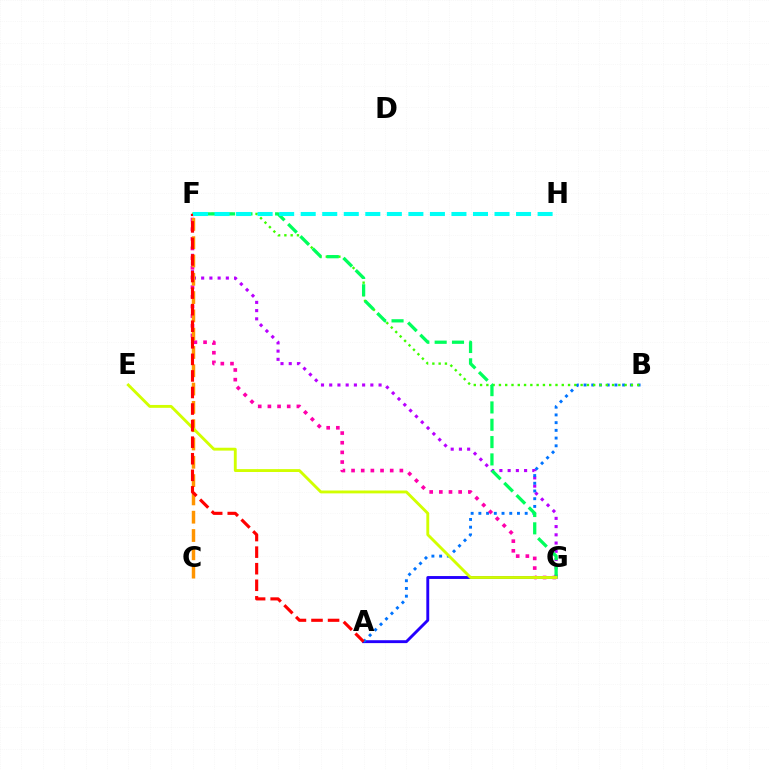{('A', 'G'): [{'color': '#2500ff', 'line_style': 'solid', 'thickness': 2.08}], ('F', 'G'): [{'color': '#b900ff', 'line_style': 'dotted', 'thickness': 2.23}, {'color': '#00ff5c', 'line_style': 'dashed', 'thickness': 2.35}, {'color': '#ff00ac', 'line_style': 'dotted', 'thickness': 2.63}], ('A', 'B'): [{'color': '#0074ff', 'line_style': 'dotted', 'thickness': 2.1}], ('B', 'F'): [{'color': '#3dff00', 'line_style': 'dotted', 'thickness': 1.71}], ('C', 'F'): [{'color': '#ff9400', 'line_style': 'dashed', 'thickness': 2.49}], ('E', 'G'): [{'color': '#d1ff00', 'line_style': 'solid', 'thickness': 2.06}], ('A', 'F'): [{'color': '#ff0000', 'line_style': 'dashed', 'thickness': 2.25}], ('F', 'H'): [{'color': '#00fff6', 'line_style': 'dashed', 'thickness': 2.93}]}